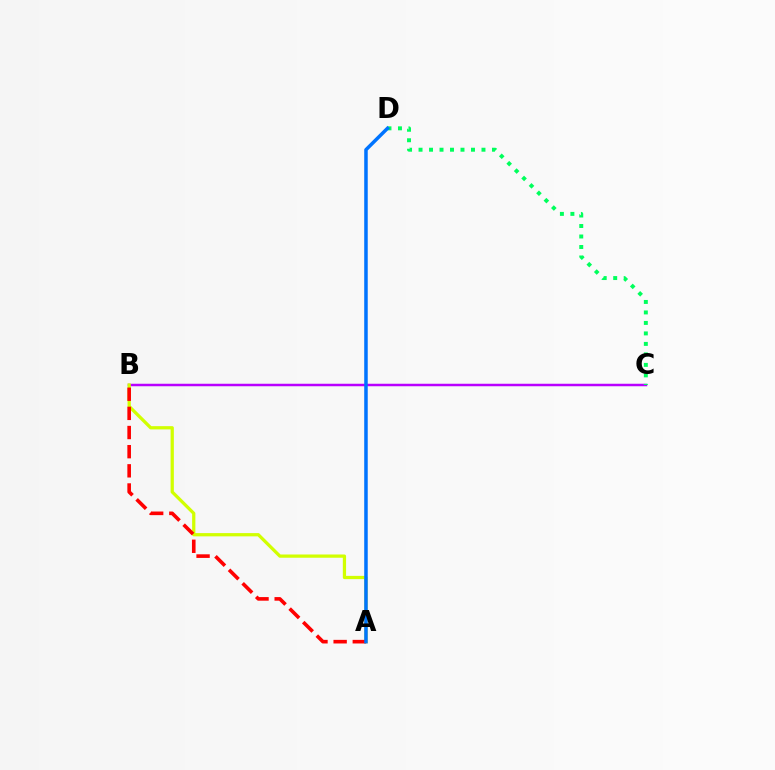{('B', 'C'): [{'color': '#b900ff', 'line_style': 'solid', 'thickness': 1.79}], ('A', 'B'): [{'color': '#d1ff00', 'line_style': 'solid', 'thickness': 2.34}, {'color': '#ff0000', 'line_style': 'dashed', 'thickness': 2.6}], ('C', 'D'): [{'color': '#00ff5c', 'line_style': 'dotted', 'thickness': 2.85}], ('A', 'D'): [{'color': '#0074ff', 'line_style': 'solid', 'thickness': 2.52}]}